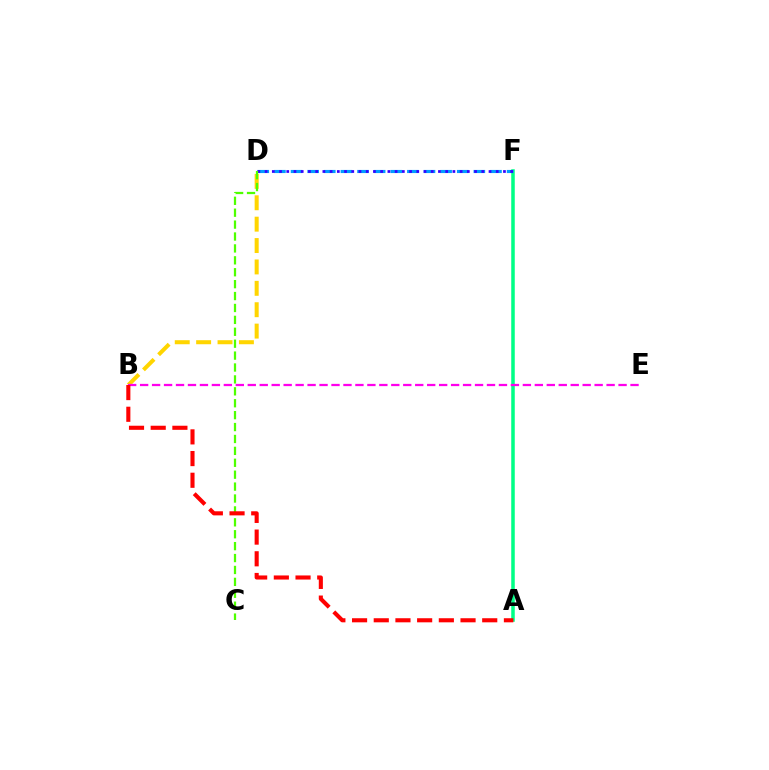{('A', 'F'): [{'color': '#00ff86', 'line_style': 'solid', 'thickness': 2.54}], ('D', 'F'): [{'color': '#009eff', 'line_style': 'dashed', 'thickness': 2.26}, {'color': '#3700ff', 'line_style': 'dotted', 'thickness': 1.96}], ('B', 'D'): [{'color': '#ffd500', 'line_style': 'dashed', 'thickness': 2.91}], ('B', 'E'): [{'color': '#ff00ed', 'line_style': 'dashed', 'thickness': 1.62}], ('C', 'D'): [{'color': '#4fff00', 'line_style': 'dashed', 'thickness': 1.62}], ('A', 'B'): [{'color': '#ff0000', 'line_style': 'dashed', 'thickness': 2.95}]}